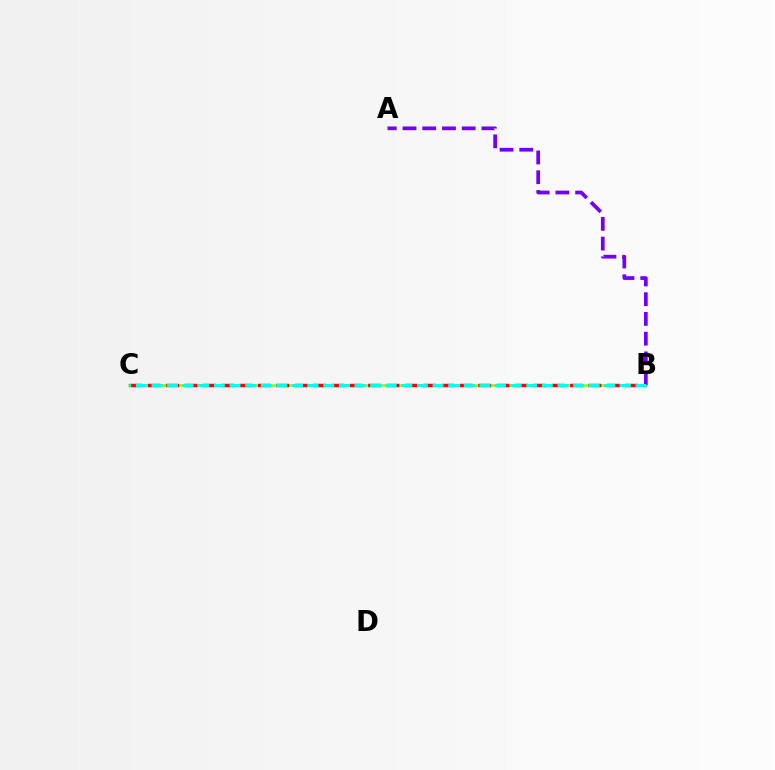{('B', 'C'): [{'color': '#84ff00', 'line_style': 'solid', 'thickness': 1.81}, {'color': '#ff0000', 'line_style': 'dashed', 'thickness': 2.49}, {'color': '#00fff6', 'line_style': 'dashed', 'thickness': 2.12}], ('A', 'B'): [{'color': '#7200ff', 'line_style': 'dashed', 'thickness': 2.68}]}